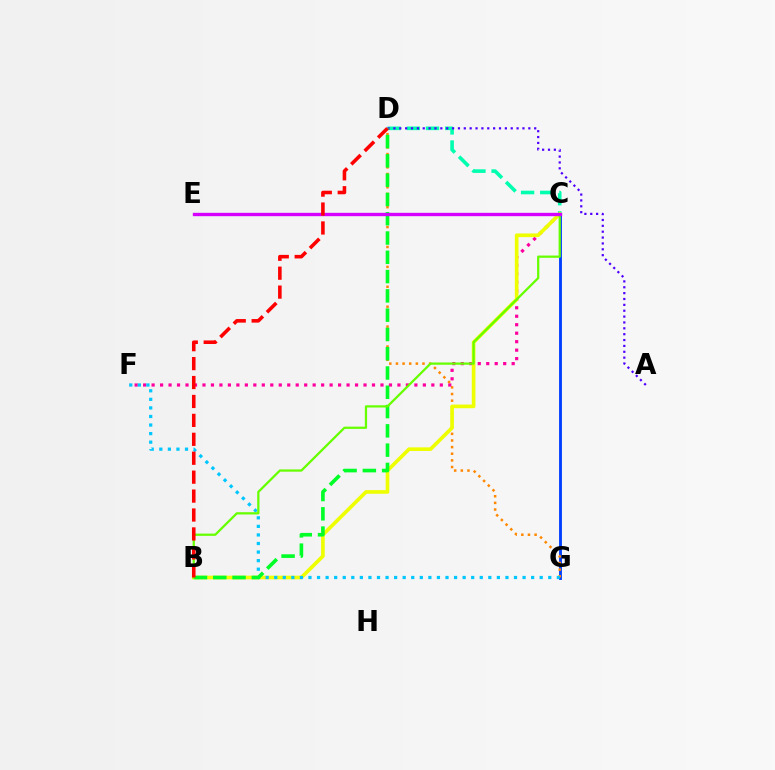{('C', 'G'): [{'color': '#003fff', 'line_style': 'solid', 'thickness': 2.06}], ('D', 'G'): [{'color': '#ff8800', 'line_style': 'dotted', 'thickness': 1.8}], ('C', 'D'): [{'color': '#00ffaf', 'line_style': 'dashed', 'thickness': 2.6}], ('C', 'F'): [{'color': '#ff00a0', 'line_style': 'dotted', 'thickness': 2.3}], ('A', 'D'): [{'color': '#4f00ff', 'line_style': 'dotted', 'thickness': 1.59}], ('B', 'C'): [{'color': '#eeff00', 'line_style': 'solid', 'thickness': 2.63}, {'color': '#66ff00', 'line_style': 'solid', 'thickness': 1.62}], ('F', 'G'): [{'color': '#00c7ff', 'line_style': 'dotted', 'thickness': 2.33}], ('B', 'D'): [{'color': '#00ff27', 'line_style': 'dashed', 'thickness': 2.62}, {'color': '#ff0000', 'line_style': 'dashed', 'thickness': 2.57}], ('C', 'E'): [{'color': '#d600ff', 'line_style': 'solid', 'thickness': 2.42}]}